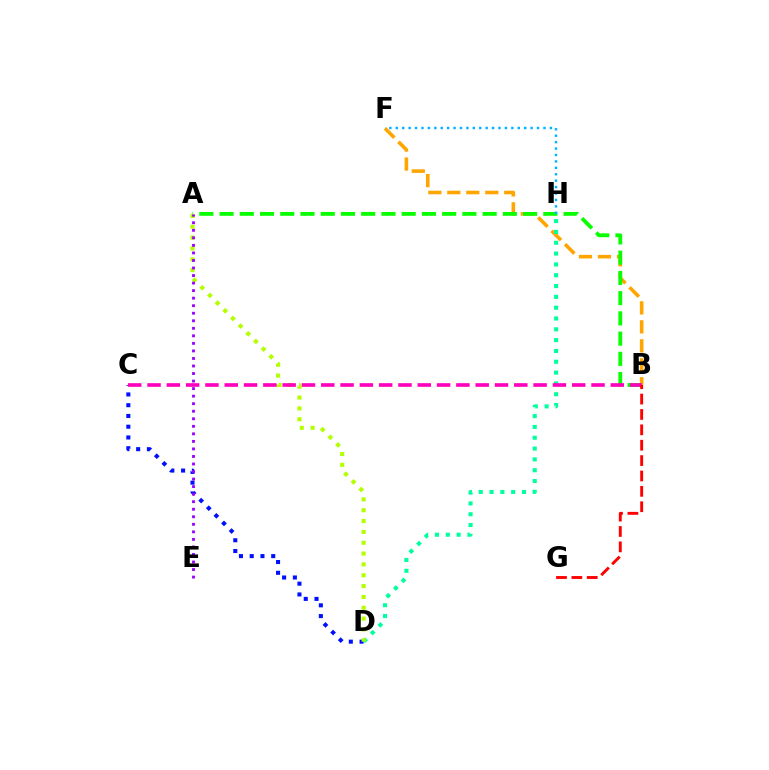{('B', 'F'): [{'color': '#ffa500', 'line_style': 'dashed', 'thickness': 2.58}], ('C', 'D'): [{'color': '#0010ff', 'line_style': 'dotted', 'thickness': 2.92}], ('A', 'B'): [{'color': '#08ff00', 'line_style': 'dashed', 'thickness': 2.75}], ('D', 'H'): [{'color': '#00ff9d', 'line_style': 'dotted', 'thickness': 2.94}], ('A', 'D'): [{'color': '#b3ff00', 'line_style': 'dotted', 'thickness': 2.95}], ('B', 'C'): [{'color': '#ff00bd', 'line_style': 'dashed', 'thickness': 2.62}], ('B', 'G'): [{'color': '#ff0000', 'line_style': 'dashed', 'thickness': 2.09}], ('A', 'E'): [{'color': '#9b00ff', 'line_style': 'dotted', 'thickness': 2.05}], ('F', 'H'): [{'color': '#00b5ff', 'line_style': 'dotted', 'thickness': 1.74}]}